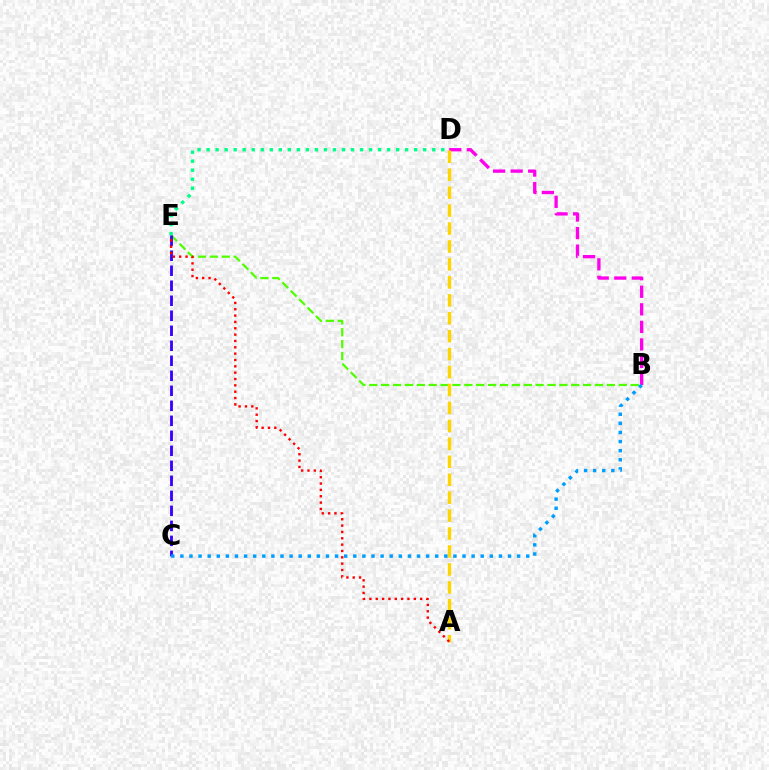{('B', 'D'): [{'color': '#ff00ed', 'line_style': 'dashed', 'thickness': 2.38}], ('B', 'E'): [{'color': '#4fff00', 'line_style': 'dashed', 'thickness': 1.61}], ('D', 'E'): [{'color': '#00ff86', 'line_style': 'dotted', 'thickness': 2.45}], ('A', 'D'): [{'color': '#ffd500', 'line_style': 'dashed', 'thickness': 2.44}], ('C', 'E'): [{'color': '#3700ff', 'line_style': 'dashed', 'thickness': 2.04}], ('A', 'E'): [{'color': '#ff0000', 'line_style': 'dotted', 'thickness': 1.72}], ('B', 'C'): [{'color': '#009eff', 'line_style': 'dotted', 'thickness': 2.47}]}